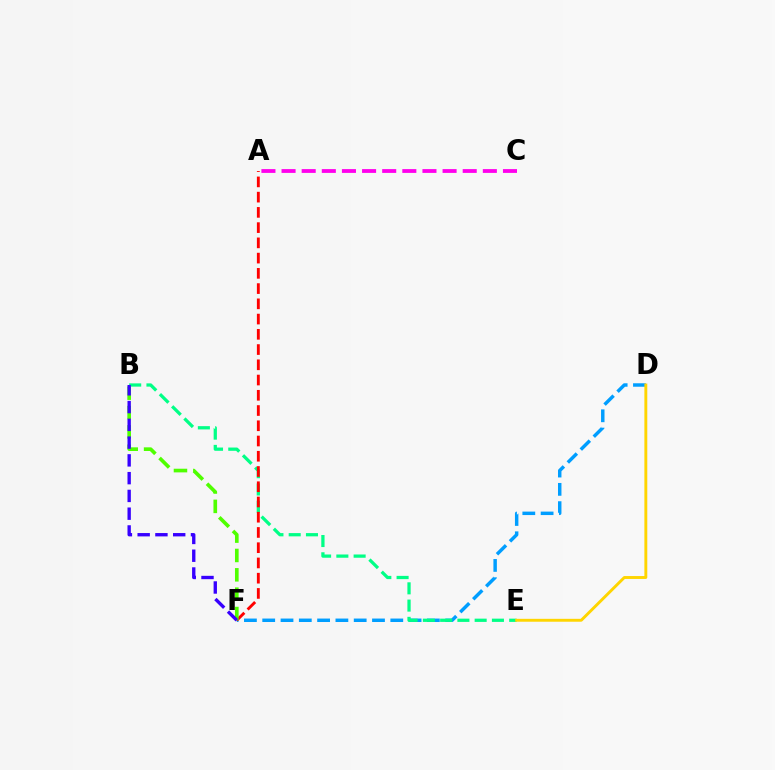{('D', 'F'): [{'color': '#009eff', 'line_style': 'dashed', 'thickness': 2.49}], ('B', 'E'): [{'color': '#00ff86', 'line_style': 'dashed', 'thickness': 2.35}], ('A', 'F'): [{'color': '#ff0000', 'line_style': 'dashed', 'thickness': 2.07}], ('D', 'E'): [{'color': '#ffd500', 'line_style': 'solid', 'thickness': 2.09}], ('B', 'F'): [{'color': '#4fff00', 'line_style': 'dashed', 'thickness': 2.63}, {'color': '#3700ff', 'line_style': 'dashed', 'thickness': 2.41}], ('A', 'C'): [{'color': '#ff00ed', 'line_style': 'dashed', 'thickness': 2.73}]}